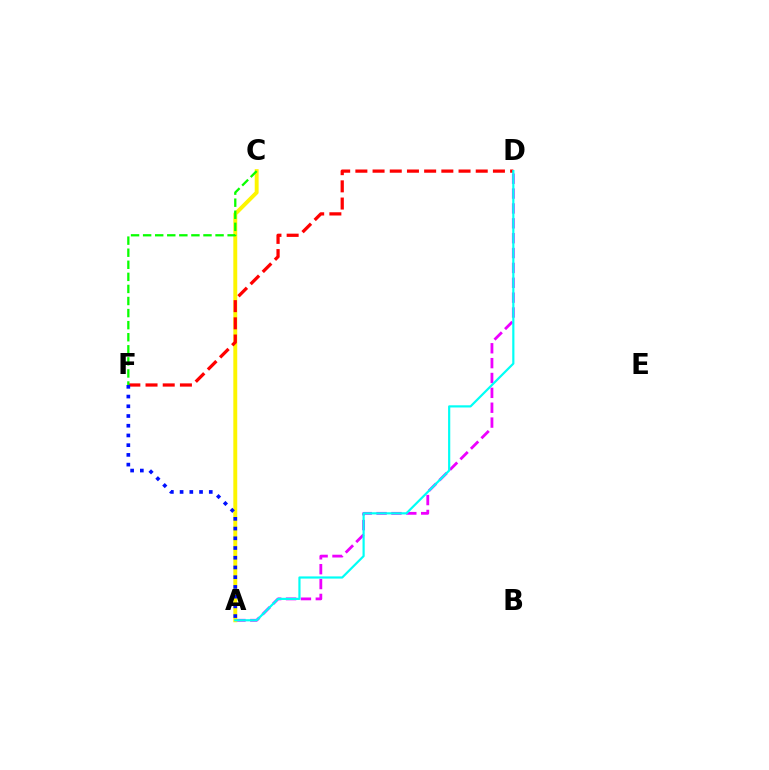{('A', 'D'): [{'color': '#ee00ff', 'line_style': 'dashed', 'thickness': 2.02}, {'color': '#00fff6', 'line_style': 'solid', 'thickness': 1.57}], ('A', 'C'): [{'color': '#fcf500', 'line_style': 'solid', 'thickness': 2.81}], ('D', 'F'): [{'color': '#ff0000', 'line_style': 'dashed', 'thickness': 2.34}], ('C', 'F'): [{'color': '#08ff00', 'line_style': 'dashed', 'thickness': 1.64}], ('A', 'F'): [{'color': '#0010ff', 'line_style': 'dotted', 'thickness': 2.64}]}